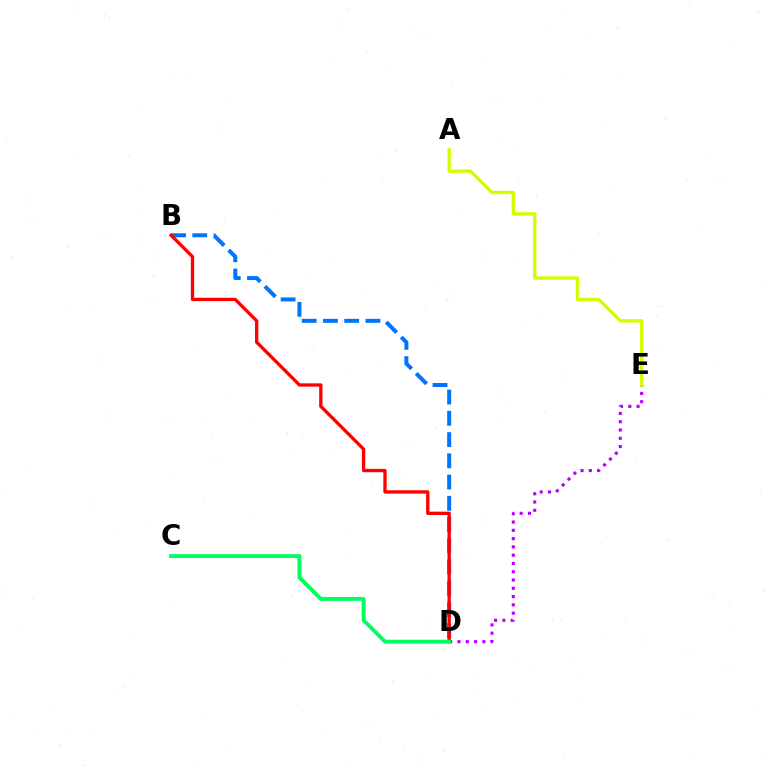{('B', 'D'): [{'color': '#0074ff', 'line_style': 'dashed', 'thickness': 2.89}, {'color': '#ff0000', 'line_style': 'solid', 'thickness': 2.39}], ('D', 'E'): [{'color': '#b900ff', 'line_style': 'dotted', 'thickness': 2.25}], ('A', 'E'): [{'color': '#d1ff00', 'line_style': 'solid', 'thickness': 2.42}], ('C', 'D'): [{'color': '#00ff5c', 'line_style': 'solid', 'thickness': 2.8}]}